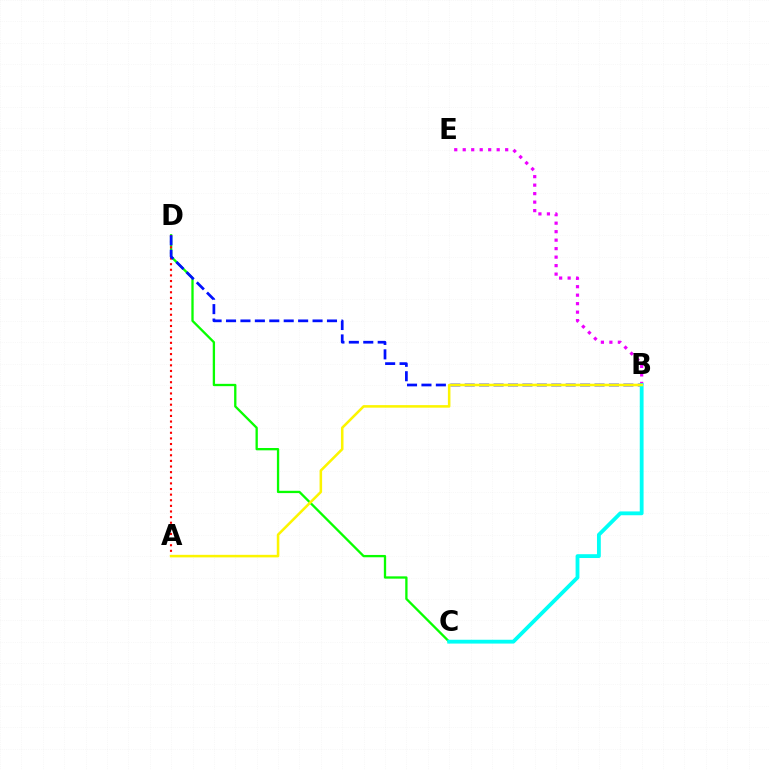{('C', 'D'): [{'color': '#08ff00', 'line_style': 'solid', 'thickness': 1.67}], ('B', 'E'): [{'color': '#ee00ff', 'line_style': 'dotted', 'thickness': 2.31}], ('A', 'D'): [{'color': '#ff0000', 'line_style': 'dotted', 'thickness': 1.53}], ('B', 'D'): [{'color': '#0010ff', 'line_style': 'dashed', 'thickness': 1.96}], ('B', 'C'): [{'color': '#00fff6', 'line_style': 'solid', 'thickness': 2.75}], ('A', 'B'): [{'color': '#fcf500', 'line_style': 'solid', 'thickness': 1.84}]}